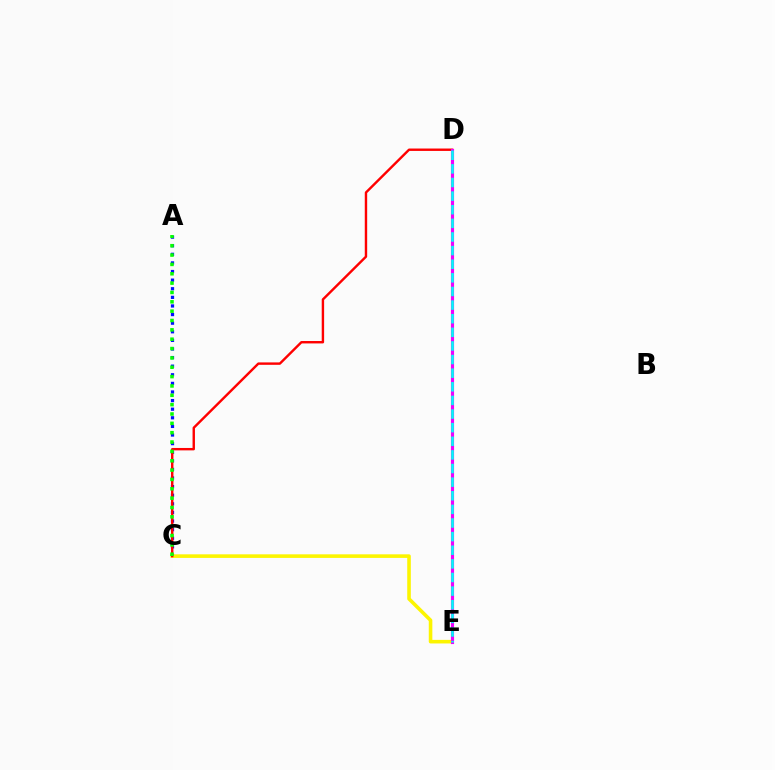{('A', 'C'): [{'color': '#0010ff', 'line_style': 'dotted', 'thickness': 2.34}, {'color': '#08ff00', 'line_style': 'dotted', 'thickness': 2.54}], ('C', 'E'): [{'color': '#fcf500', 'line_style': 'solid', 'thickness': 2.58}], ('C', 'D'): [{'color': '#ff0000', 'line_style': 'solid', 'thickness': 1.73}], ('D', 'E'): [{'color': '#ee00ff', 'line_style': 'solid', 'thickness': 2.26}, {'color': '#00fff6', 'line_style': 'dashed', 'thickness': 1.85}]}